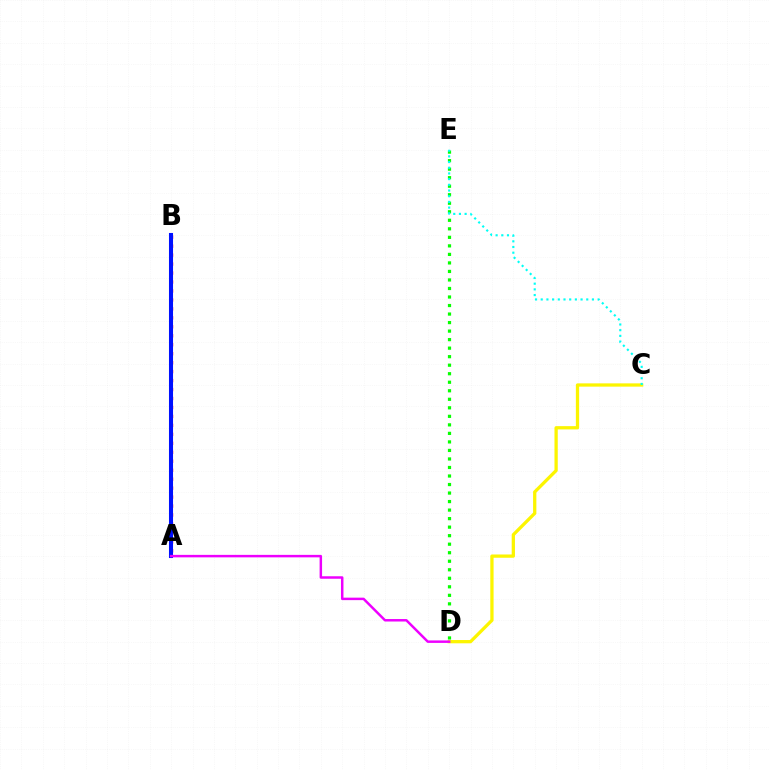{('C', 'D'): [{'color': '#fcf500', 'line_style': 'solid', 'thickness': 2.36}], ('A', 'B'): [{'color': '#ff0000', 'line_style': 'dotted', 'thickness': 2.44}, {'color': '#0010ff', 'line_style': 'solid', 'thickness': 2.92}], ('D', 'E'): [{'color': '#08ff00', 'line_style': 'dotted', 'thickness': 2.32}], ('A', 'D'): [{'color': '#ee00ff', 'line_style': 'solid', 'thickness': 1.79}], ('C', 'E'): [{'color': '#00fff6', 'line_style': 'dotted', 'thickness': 1.55}]}